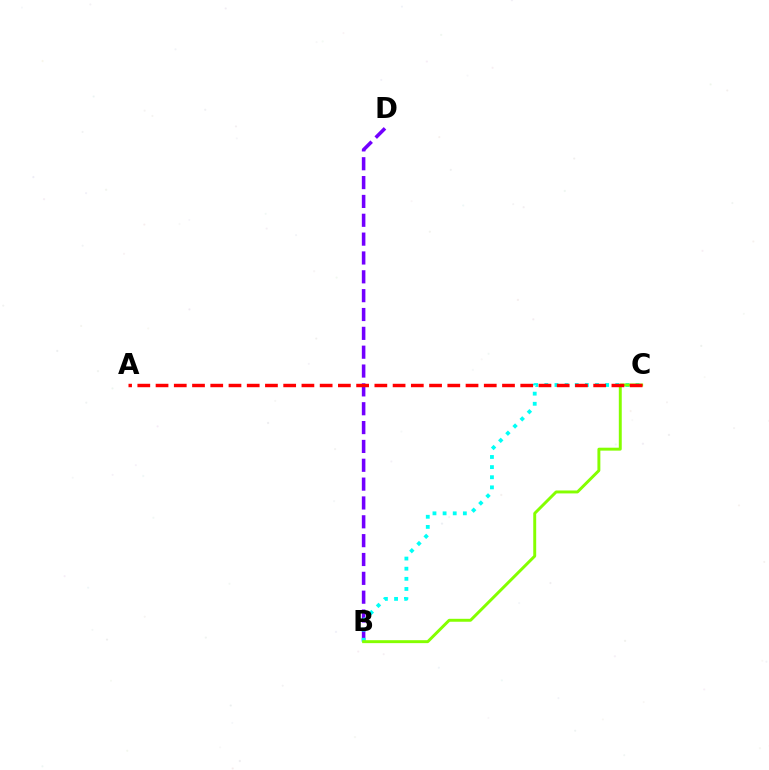{('B', 'D'): [{'color': '#7200ff', 'line_style': 'dashed', 'thickness': 2.56}], ('B', 'C'): [{'color': '#00fff6', 'line_style': 'dotted', 'thickness': 2.75}, {'color': '#84ff00', 'line_style': 'solid', 'thickness': 2.11}], ('A', 'C'): [{'color': '#ff0000', 'line_style': 'dashed', 'thickness': 2.48}]}